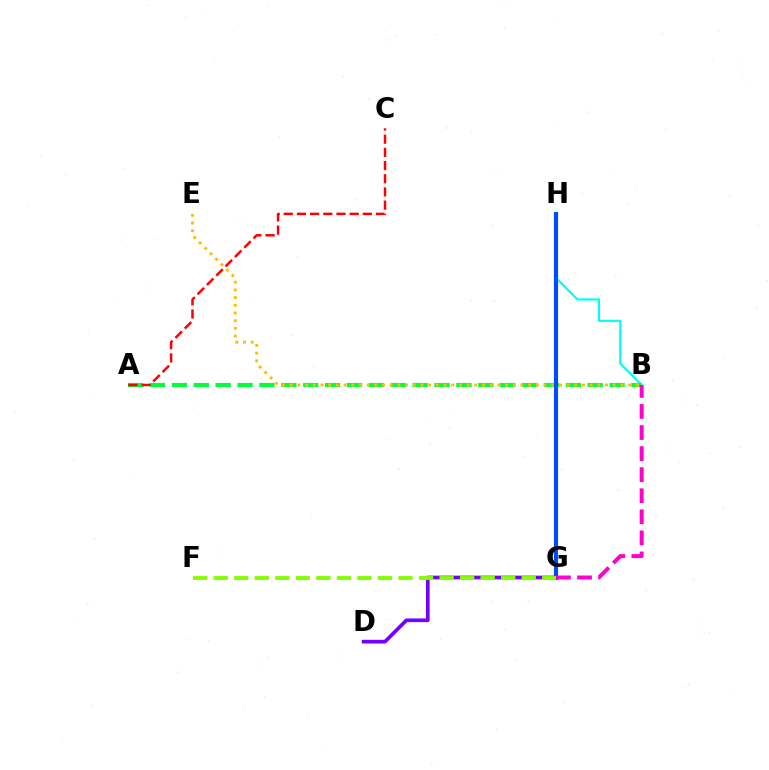{('B', 'H'): [{'color': '#00fff6', 'line_style': 'solid', 'thickness': 1.59}], ('A', 'B'): [{'color': '#00ff39', 'line_style': 'dashed', 'thickness': 2.97}], ('B', 'E'): [{'color': '#ffbd00', 'line_style': 'dotted', 'thickness': 2.09}], ('D', 'G'): [{'color': '#7200ff', 'line_style': 'solid', 'thickness': 2.66}], ('G', 'H'): [{'color': '#004bff', 'line_style': 'solid', 'thickness': 2.97}], ('B', 'G'): [{'color': '#ff00cf', 'line_style': 'dashed', 'thickness': 2.86}], ('A', 'C'): [{'color': '#ff0000', 'line_style': 'dashed', 'thickness': 1.79}], ('F', 'G'): [{'color': '#84ff00', 'line_style': 'dashed', 'thickness': 2.79}]}